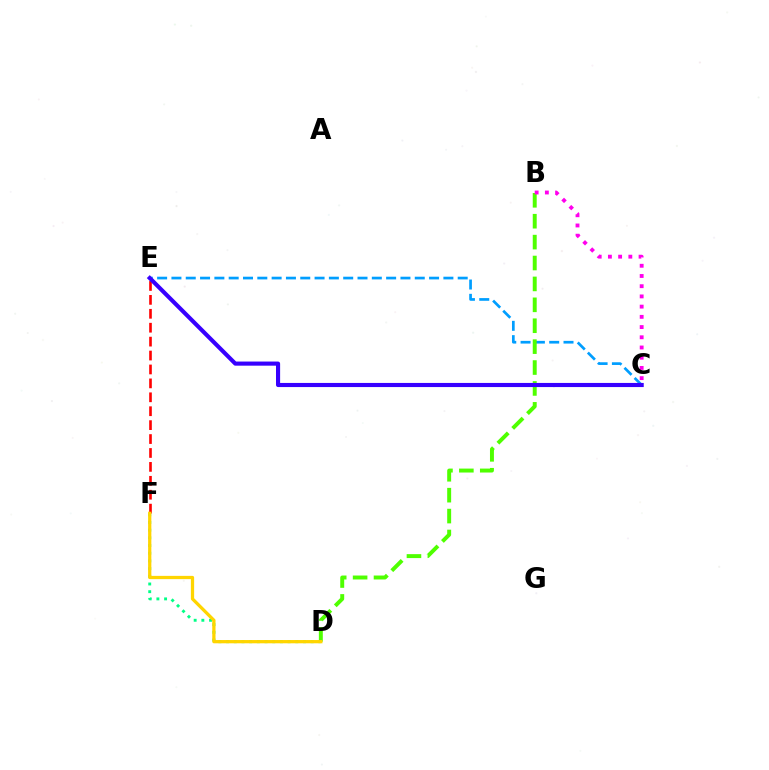{('C', 'E'): [{'color': '#009eff', 'line_style': 'dashed', 'thickness': 1.94}, {'color': '#3700ff', 'line_style': 'solid', 'thickness': 2.97}], ('D', 'F'): [{'color': '#00ff86', 'line_style': 'dotted', 'thickness': 2.09}, {'color': '#ffd500', 'line_style': 'solid', 'thickness': 2.35}], ('B', 'D'): [{'color': '#4fff00', 'line_style': 'dashed', 'thickness': 2.84}], ('B', 'C'): [{'color': '#ff00ed', 'line_style': 'dotted', 'thickness': 2.78}], ('E', 'F'): [{'color': '#ff0000', 'line_style': 'dashed', 'thickness': 1.89}]}